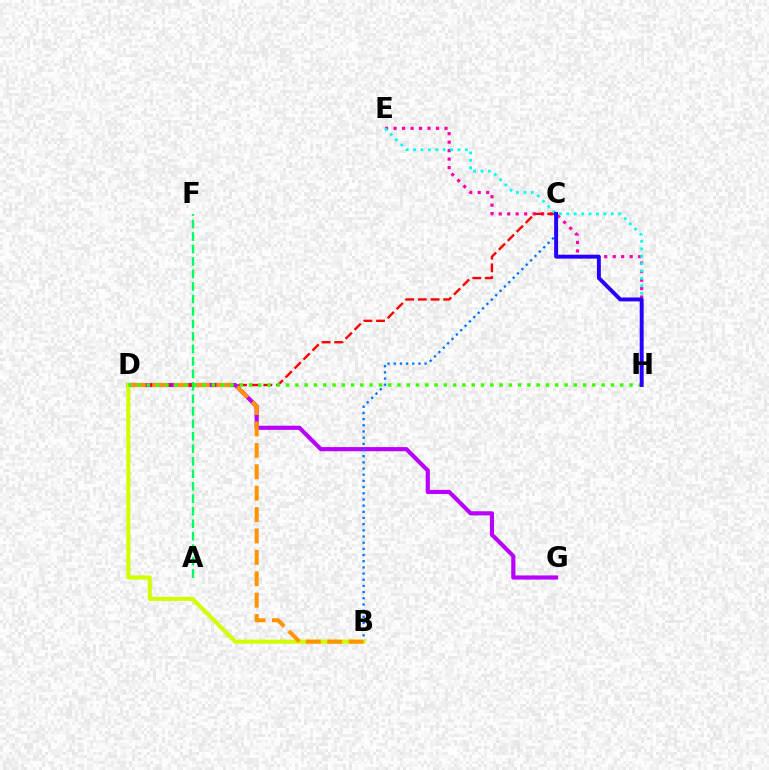{('D', 'G'): [{'color': '#b900ff', 'line_style': 'solid', 'thickness': 2.99}], ('E', 'H'): [{'color': '#ff00ac', 'line_style': 'dotted', 'thickness': 2.31}, {'color': '#00fff6', 'line_style': 'dotted', 'thickness': 2.01}], ('C', 'D'): [{'color': '#ff0000', 'line_style': 'dashed', 'thickness': 1.72}], ('B', 'C'): [{'color': '#0074ff', 'line_style': 'dotted', 'thickness': 1.68}], ('B', 'D'): [{'color': '#d1ff00', 'line_style': 'solid', 'thickness': 2.94}, {'color': '#ff9400', 'line_style': 'dashed', 'thickness': 2.91}], ('A', 'F'): [{'color': '#00ff5c', 'line_style': 'dashed', 'thickness': 1.7}], ('D', 'H'): [{'color': '#3dff00', 'line_style': 'dotted', 'thickness': 2.52}], ('C', 'H'): [{'color': '#2500ff', 'line_style': 'solid', 'thickness': 2.81}]}